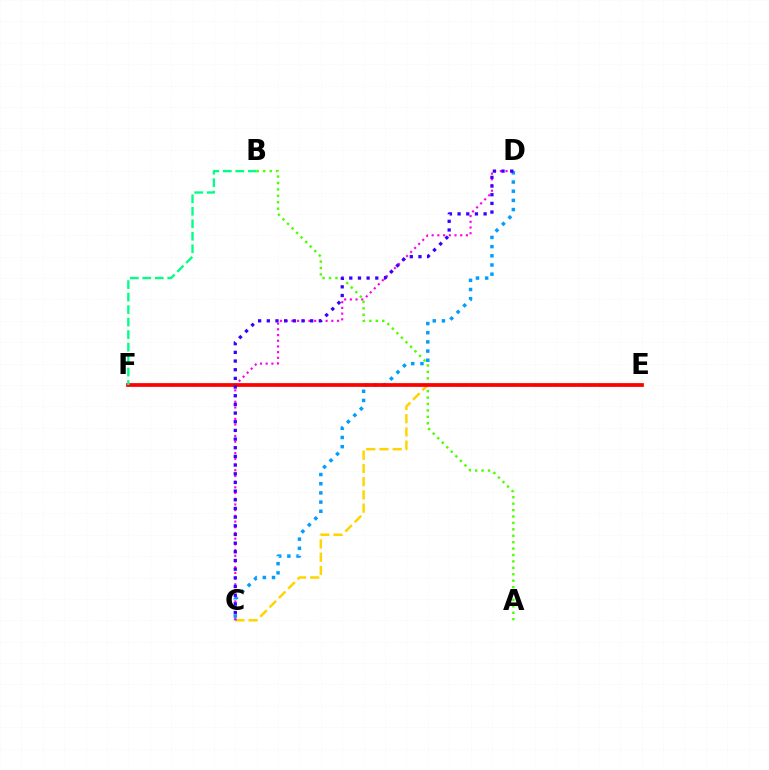{('C', 'E'): [{'color': '#ffd500', 'line_style': 'dashed', 'thickness': 1.8}], ('A', 'B'): [{'color': '#4fff00', 'line_style': 'dotted', 'thickness': 1.74}], ('C', 'D'): [{'color': '#009eff', 'line_style': 'dotted', 'thickness': 2.49}, {'color': '#ff00ed', 'line_style': 'dotted', 'thickness': 1.55}, {'color': '#3700ff', 'line_style': 'dotted', 'thickness': 2.36}], ('E', 'F'): [{'color': '#ff0000', 'line_style': 'solid', 'thickness': 2.7}], ('B', 'F'): [{'color': '#00ff86', 'line_style': 'dashed', 'thickness': 1.7}]}